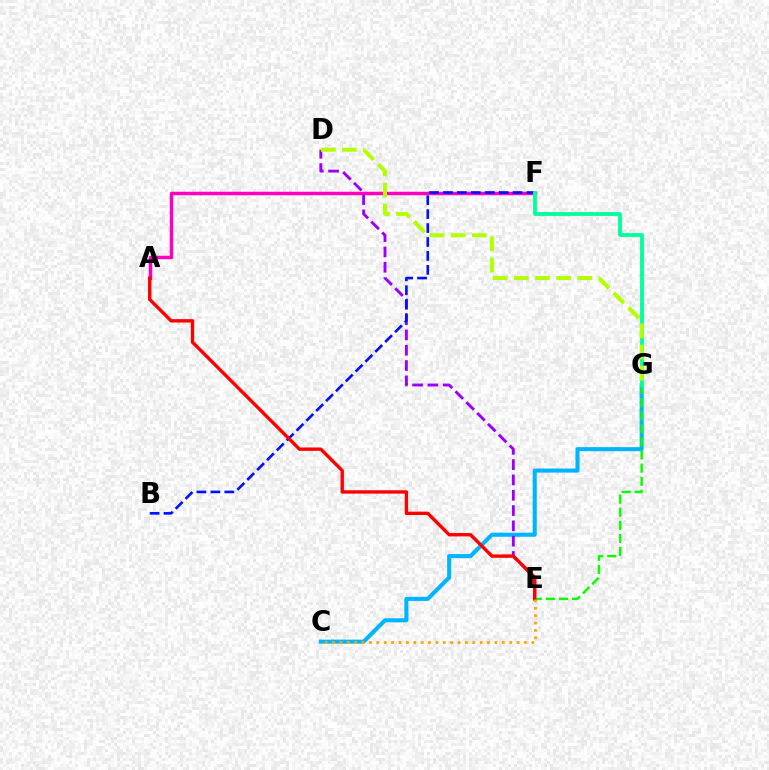{('C', 'G'): [{'color': '#00b5ff', 'line_style': 'solid', 'thickness': 2.94}], ('A', 'F'): [{'color': '#ff00bd', 'line_style': 'solid', 'thickness': 2.51}], ('E', 'G'): [{'color': '#08ff00', 'line_style': 'dashed', 'thickness': 1.78}], ('D', 'E'): [{'color': '#9b00ff', 'line_style': 'dashed', 'thickness': 2.08}], ('B', 'F'): [{'color': '#0010ff', 'line_style': 'dashed', 'thickness': 1.89}], ('F', 'G'): [{'color': '#00ff9d', 'line_style': 'solid', 'thickness': 2.74}], ('A', 'E'): [{'color': '#ff0000', 'line_style': 'solid', 'thickness': 2.43}], ('D', 'G'): [{'color': '#b3ff00', 'line_style': 'dashed', 'thickness': 2.88}], ('C', 'E'): [{'color': '#ffa500', 'line_style': 'dotted', 'thickness': 2.01}]}